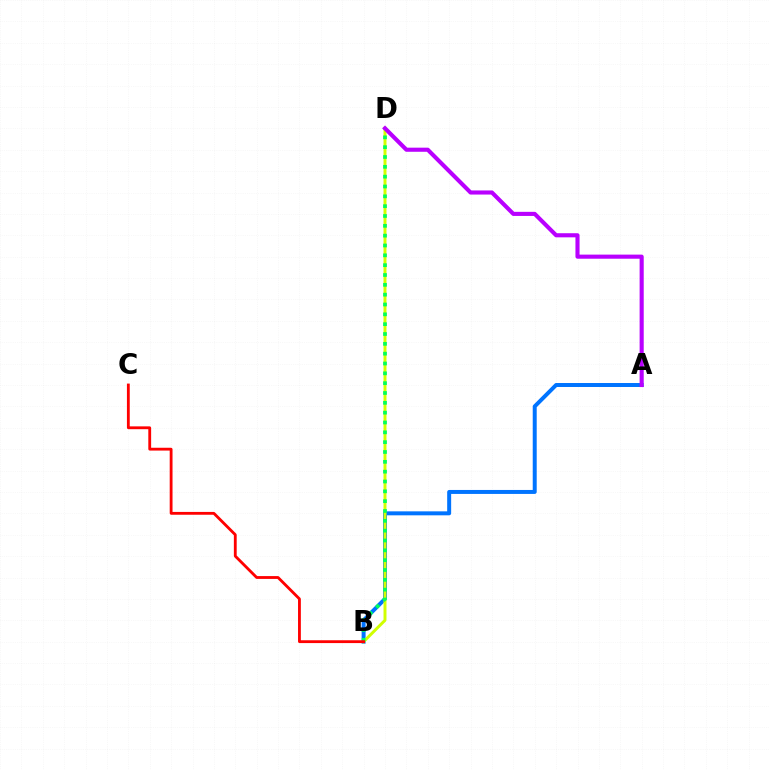{('A', 'B'): [{'color': '#0074ff', 'line_style': 'solid', 'thickness': 2.86}], ('B', 'D'): [{'color': '#d1ff00', 'line_style': 'solid', 'thickness': 2.13}, {'color': '#00ff5c', 'line_style': 'dotted', 'thickness': 2.67}], ('A', 'D'): [{'color': '#b900ff', 'line_style': 'solid', 'thickness': 2.96}], ('B', 'C'): [{'color': '#ff0000', 'line_style': 'solid', 'thickness': 2.03}]}